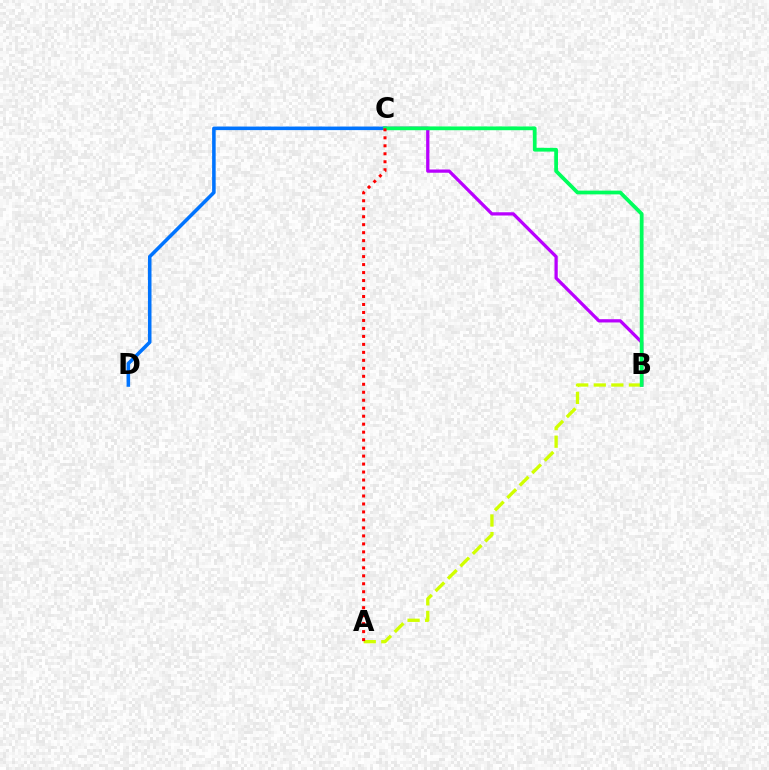{('B', 'C'): [{'color': '#b900ff', 'line_style': 'solid', 'thickness': 2.35}, {'color': '#00ff5c', 'line_style': 'solid', 'thickness': 2.7}], ('C', 'D'): [{'color': '#0074ff', 'line_style': 'solid', 'thickness': 2.56}], ('A', 'B'): [{'color': '#d1ff00', 'line_style': 'dashed', 'thickness': 2.39}], ('A', 'C'): [{'color': '#ff0000', 'line_style': 'dotted', 'thickness': 2.17}]}